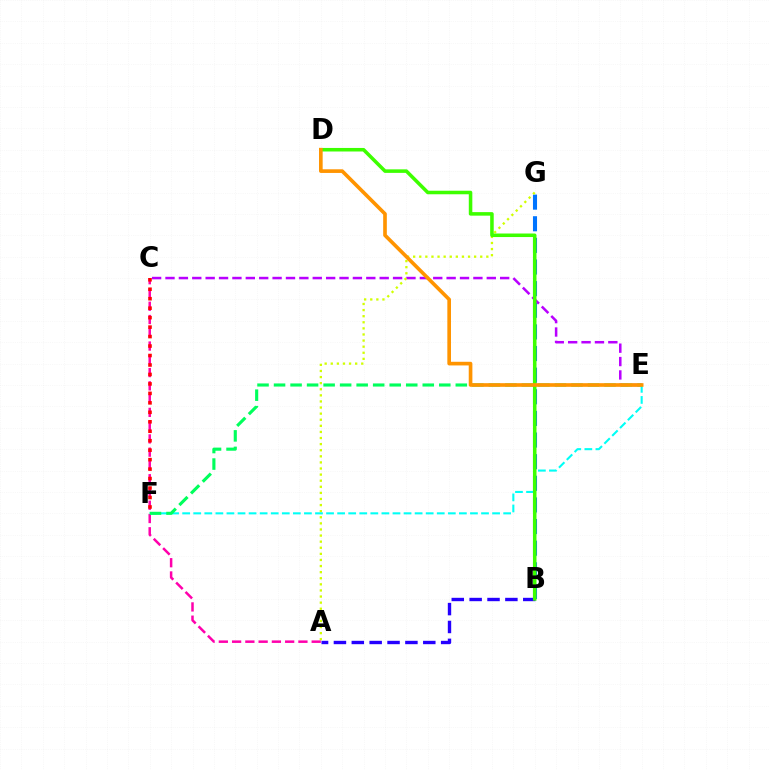{('B', 'G'): [{'color': '#0074ff', 'line_style': 'dashed', 'thickness': 2.94}], ('C', 'E'): [{'color': '#b900ff', 'line_style': 'dashed', 'thickness': 1.82}], ('A', 'G'): [{'color': '#d1ff00', 'line_style': 'dotted', 'thickness': 1.66}], ('A', 'C'): [{'color': '#ff00ac', 'line_style': 'dashed', 'thickness': 1.8}], ('E', 'F'): [{'color': '#00fff6', 'line_style': 'dashed', 'thickness': 1.5}, {'color': '#00ff5c', 'line_style': 'dashed', 'thickness': 2.24}], ('A', 'B'): [{'color': '#2500ff', 'line_style': 'dashed', 'thickness': 2.43}], ('B', 'D'): [{'color': '#3dff00', 'line_style': 'solid', 'thickness': 2.55}], ('D', 'E'): [{'color': '#ff9400', 'line_style': 'solid', 'thickness': 2.63}], ('C', 'F'): [{'color': '#ff0000', 'line_style': 'dotted', 'thickness': 2.57}]}